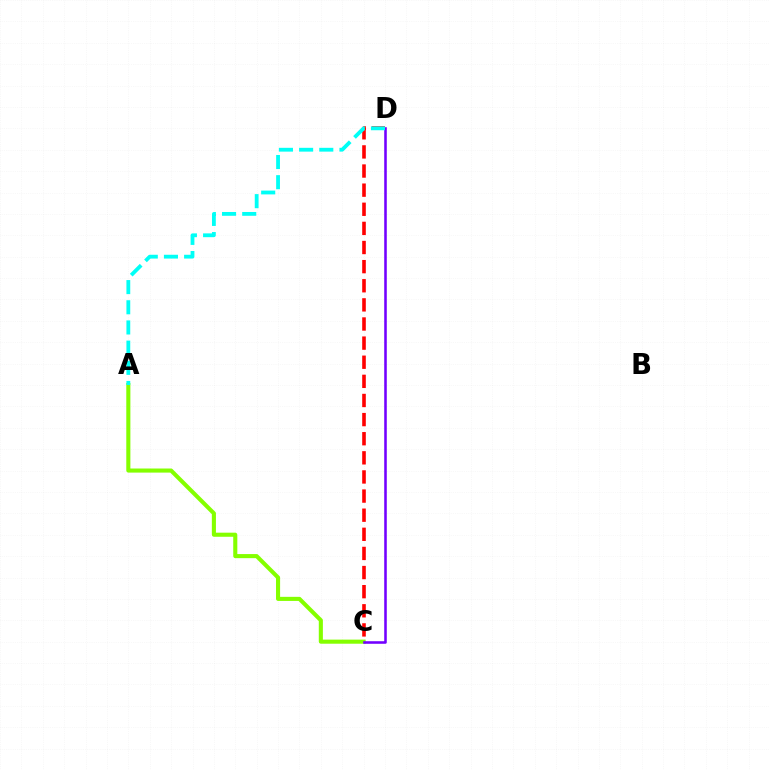{('C', 'D'): [{'color': '#ff0000', 'line_style': 'dashed', 'thickness': 2.6}, {'color': '#7200ff', 'line_style': 'solid', 'thickness': 1.85}], ('A', 'C'): [{'color': '#84ff00', 'line_style': 'solid', 'thickness': 2.94}], ('A', 'D'): [{'color': '#00fff6', 'line_style': 'dashed', 'thickness': 2.74}]}